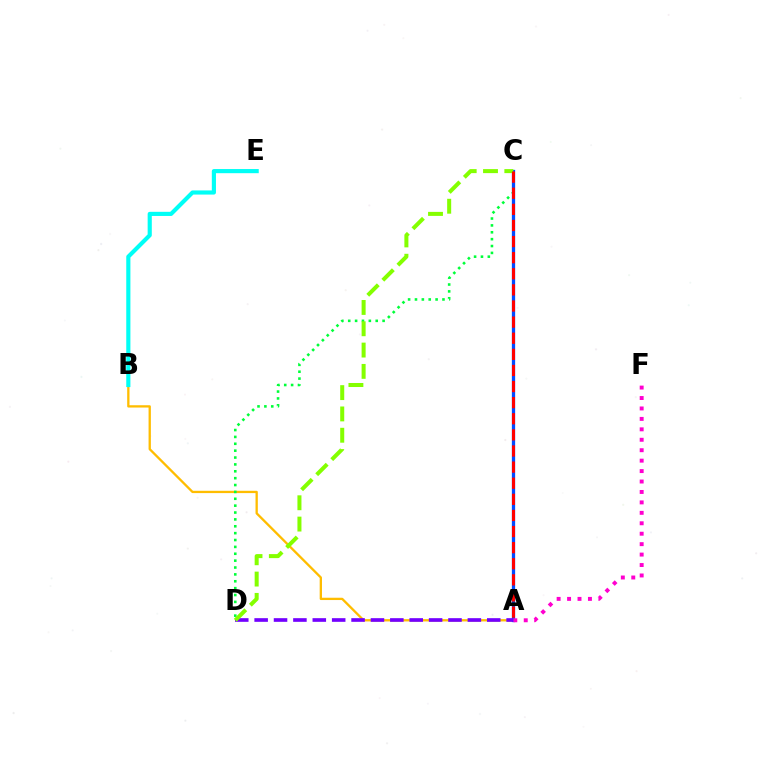{('A', 'B'): [{'color': '#ffbd00', 'line_style': 'solid', 'thickness': 1.66}], ('B', 'E'): [{'color': '#00fff6', 'line_style': 'solid', 'thickness': 2.99}], ('C', 'D'): [{'color': '#00ff39', 'line_style': 'dotted', 'thickness': 1.87}, {'color': '#84ff00', 'line_style': 'dashed', 'thickness': 2.9}], ('A', 'C'): [{'color': '#004bff', 'line_style': 'solid', 'thickness': 2.36}, {'color': '#ff0000', 'line_style': 'dashed', 'thickness': 2.19}], ('A', 'D'): [{'color': '#7200ff', 'line_style': 'dashed', 'thickness': 2.63}], ('A', 'F'): [{'color': '#ff00cf', 'line_style': 'dotted', 'thickness': 2.84}]}